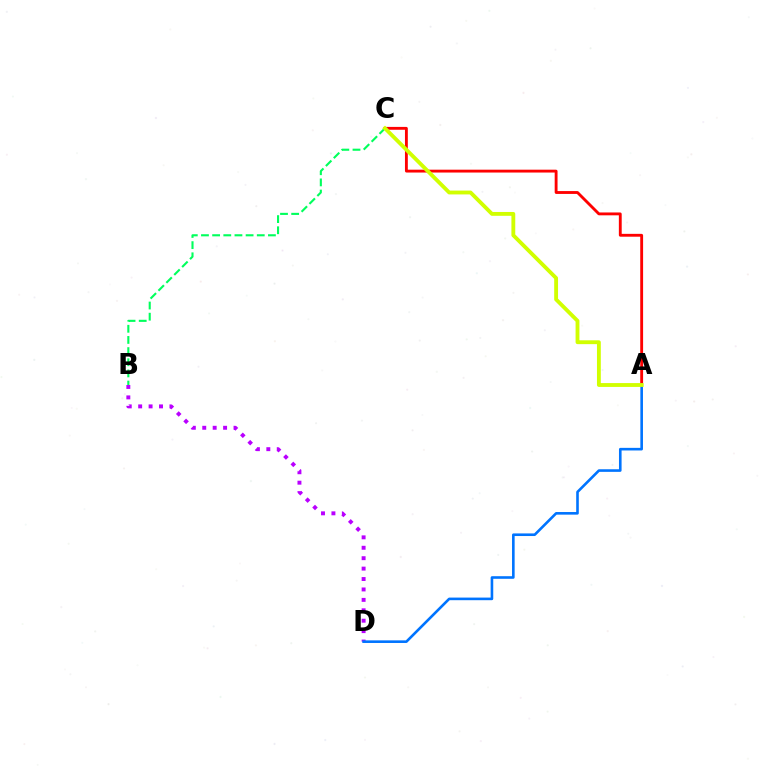{('A', 'C'): [{'color': '#ff0000', 'line_style': 'solid', 'thickness': 2.05}, {'color': '#d1ff00', 'line_style': 'solid', 'thickness': 2.77}], ('B', 'D'): [{'color': '#b900ff', 'line_style': 'dotted', 'thickness': 2.83}], ('A', 'D'): [{'color': '#0074ff', 'line_style': 'solid', 'thickness': 1.88}], ('B', 'C'): [{'color': '#00ff5c', 'line_style': 'dashed', 'thickness': 1.52}]}